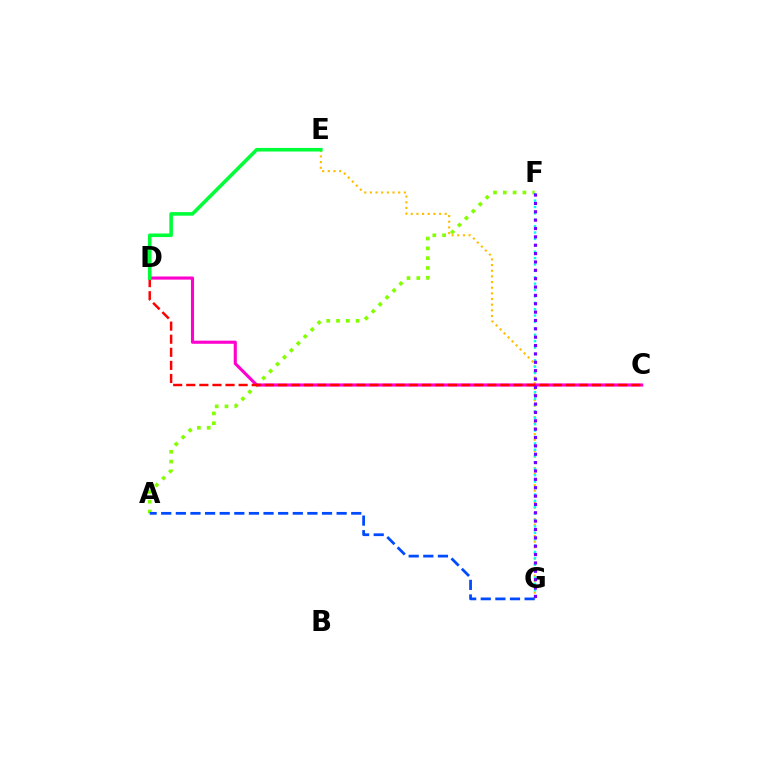{('A', 'F'): [{'color': '#84ff00', 'line_style': 'dotted', 'thickness': 2.66}], ('E', 'G'): [{'color': '#ffbd00', 'line_style': 'dotted', 'thickness': 1.54}], ('F', 'G'): [{'color': '#00fff6', 'line_style': 'dotted', 'thickness': 1.74}, {'color': '#7200ff', 'line_style': 'dotted', 'thickness': 2.27}], ('C', 'D'): [{'color': '#ff00cf', 'line_style': 'solid', 'thickness': 2.24}, {'color': '#ff0000', 'line_style': 'dashed', 'thickness': 1.78}], ('A', 'G'): [{'color': '#004bff', 'line_style': 'dashed', 'thickness': 1.99}], ('D', 'E'): [{'color': '#00ff39', 'line_style': 'solid', 'thickness': 2.58}]}